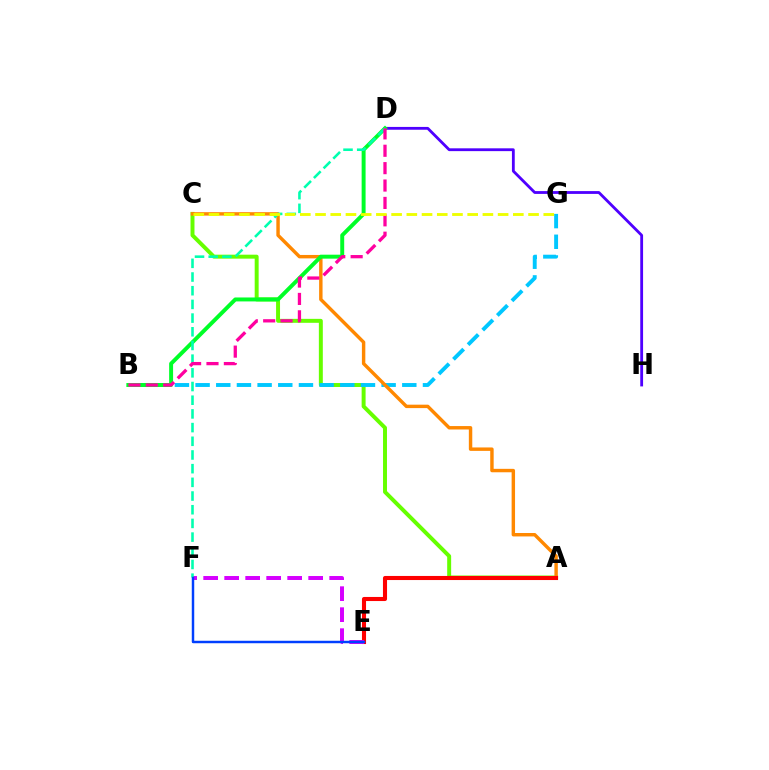{('D', 'H'): [{'color': '#4f00ff', 'line_style': 'solid', 'thickness': 2.03}], ('A', 'C'): [{'color': '#66ff00', 'line_style': 'solid', 'thickness': 2.85}, {'color': '#ff8800', 'line_style': 'solid', 'thickness': 2.47}], ('B', 'G'): [{'color': '#00c7ff', 'line_style': 'dashed', 'thickness': 2.81}], ('A', 'E'): [{'color': '#ff0000', 'line_style': 'solid', 'thickness': 2.94}], ('E', 'F'): [{'color': '#d600ff', 'line_style': 'dashed', 'thickness': 2.85}, {'color': '#003fff', 'line_style': 'solid', 'thickness': 1.77}], ('B', 'D'): [{'color': '#00ff27', 'line_style': 'solid', 'thickness': 2.84}, {'color': '#ff00a0', 'line_style': 'dashed', 'thickness': 2.36}], ('D', 'F'): [{'color': '#00ffaf', 'line_style': 'dashed', 'thickness': 1.86}], ('C', 'G'): [{'color': '#eeff00', 'line_style': 'dashed', 'thickness': 2.07}]}